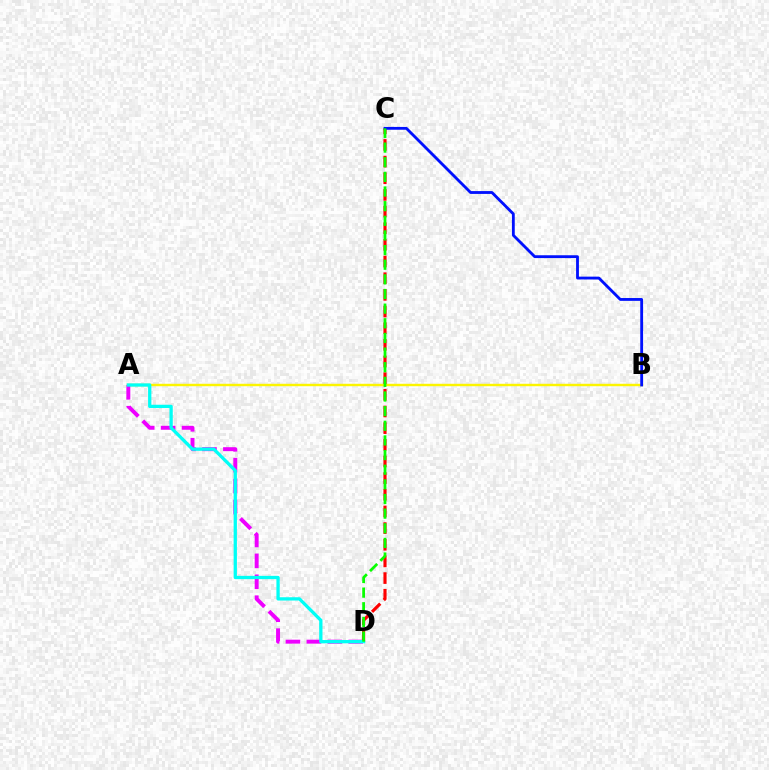{('A', 'B'): [{'color': '#fcf500', 'line_style': 'solid', 'thickness': 1.75}], ('A', 'D'): [{'color': '#ee00ff', 'line_style': 'dashed', 'thickness': 2.84}, {'color': '#00fff6', 'line_style': 'solid', 'thickness': 2.37}], ('C', 'D'): [{'color': '#ff0000', 'line_style': 'dashed', 'thickness': 2.26}, {'color': '#08ff00', 'line_style': 'dashed', 'thickness': 1.99}], ('B', 'C'): [{'color': '#0010ff', 'line_style': 'solid', 'thickness': 2.04}]}